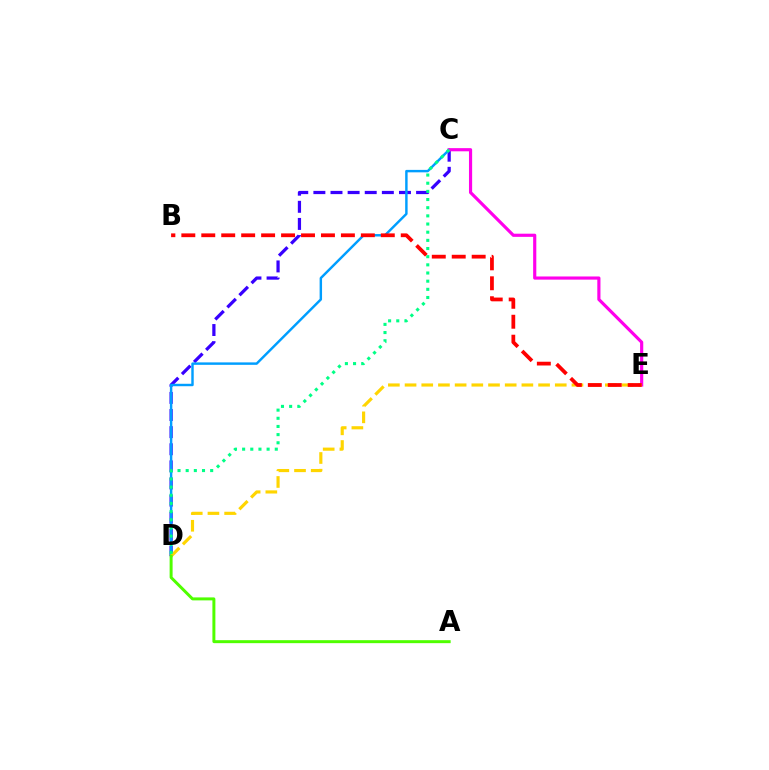{('C', 'D'): [{'color': '#3700ff', 'line_style': 'dashed', 'thickness': 2.33}, {'color': '#009eff', 'line_style': 'solid', 'thickness': 1.76}, {'color': '#00ff86', 'line_style': 'dotted', 'thickness': 2.22}], ('C', 'E'): [{'color': '#ff00ed', 'line_style': 'solid', 'thickness': 2.28}], ('D', 'E'): [{'color': '#ffd500', 'line_style': 'dashed', 'thickness': 2.27}], ('A', 'D'): [{'color': '#4fff00', 'line_style': 'solid', 'thickness': 2.14}], ('B', 'E'): [{'color': '#ff0000', 'line_style': 'dashed', 'thickness': 2.71}]}